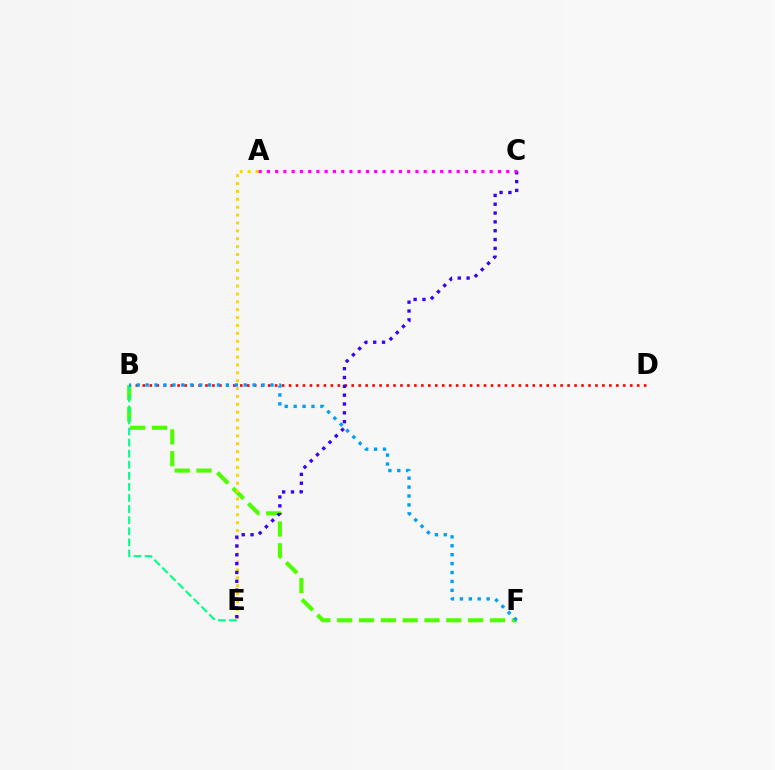{('B', 'F'): [{'color': '#4fff00', 'line_style': 'dashed', 'thickness': 2.97}, {'color': '#009eff', 'line_style': 'dotted', 'thickness': 2.42}], ('B', 'D'): [{'color': '#ff0000', 'line_style': 'dotted', 'thickness': 1.89}], ('A', 'E'): [{'color': '#ffd500', 'line_style': 'dotted', 'thickness': 2.14}], ('B', 'E'): [{'color': '#00ff86', 'line_style': 'dashed', 'thickness': 1.51}], ('C', 'E'): [{'color': '#3700ff', 'line_style': 'dotted', 'thickness': 2.4}], ('A', 'C'): [{'color': '#ff00ed', 'line_style': 'dotted', 'thickness': 2.24}]}